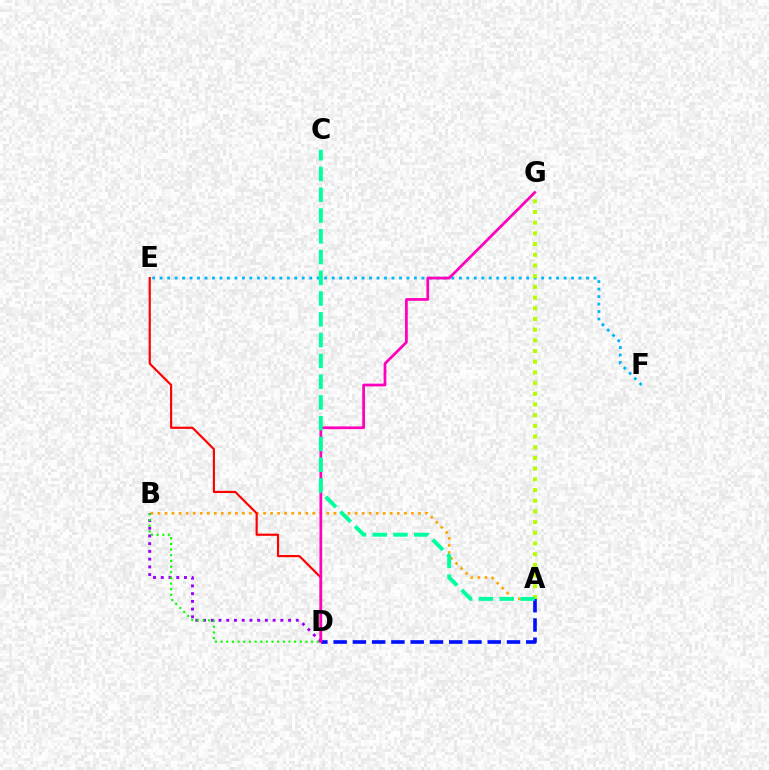{('A', 'B'): [{'color': '#ffa500', 'line_style': 'dotted', 'thickness': 1.91}], ('D', 'E'): [{'color': '#ff0000', 'line_style': 'solid', 'thickness': 1.56}], ('E', 'F'): [{'color': '#00b5ff', 'line_style': 'dotted', 'thickness': 2.03}], ('B', 'D'): [{'color': '#9b00ff', 'line_style': 'dotted', 'thickness': 2.1}, {'color': '#08ff00', 'line_style': 'dotted', 'thickness': 1.54}], ('A', 'D'): [{'color': '#0010ff', 'line_style': 'dashed', 'thickness': 2.62}], ('D', 'G'): [{'color': '#ff00bd', 'line_style': 'solid', 'thickness': 1.97}], ('A', 'G'): [{'color': '#b3ff00', 'line_style': 'dotted', 'thickness': 2.91}], ('A', 'C'): [{'color': '#00ff9d', 'line_style': 'dashed', 'thickness': 2.82}]}